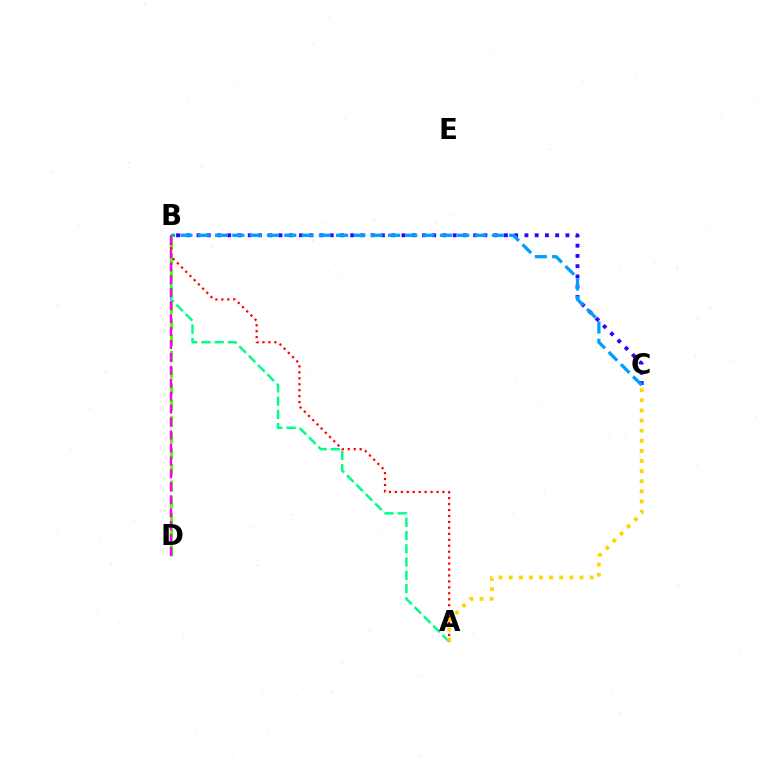{('B', 'C'): [{'color': '#3700ff', 'line_style': 'dotted', 'thickness': 2.78}, {'color': '#009eff', 'line_style': 'dashed', 'thickness': 2.35}], ('A', 'B'): [{'color': '#00ff86', 'line_style': 'dashed', 'thickness': 1.8}, {'color': '#ff0000', 'line_style': 'dotted', 'thickness': 1.62}], ('B', 'D'): [{'color': '#4fff00', 'line_style': 'dashed', 'thickness': 2.2}, {'color': '#ff00ed', 'line_style': 'dashed', 'thickness': 1.76}], ('A', 'C'): [{'color': '#ffd500', 'line_style': 'dotted', 'thickness': 2.75}]}